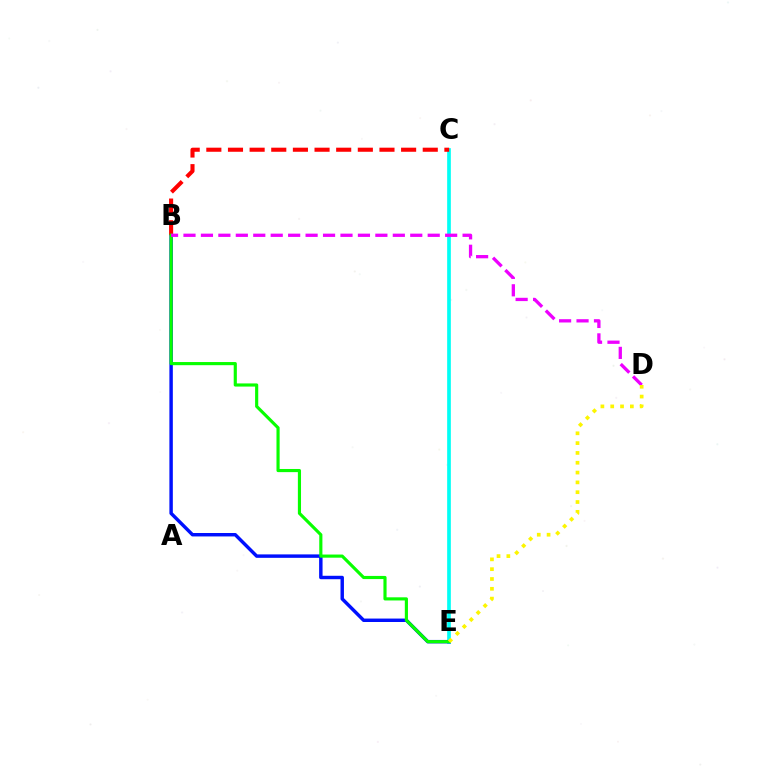{('C', 'E'): [{'color': '#00fff6', 'line_style': 'solid', 'thickness': 2.65}], ('B', 'E'): [{'color': '#0010ff', 'line_style': 'solid', 'thickness': 2.48}, {'color': '#08ff00', 'line_style': 'solid', 'thickness': 2.27}], ('B', 'C'): [{'color': '#ff0000', 'line_style': 'dashed', 'thickness': 2.94}], ('B', 'D'): [{'color': '#ee00ff', 'line_style': 'dashed', 'thickness': 2.37}], ('D', 'E'): [{'color': '#fcf500', 'line_style': 'dotted', 'thickness': 2.67}]}